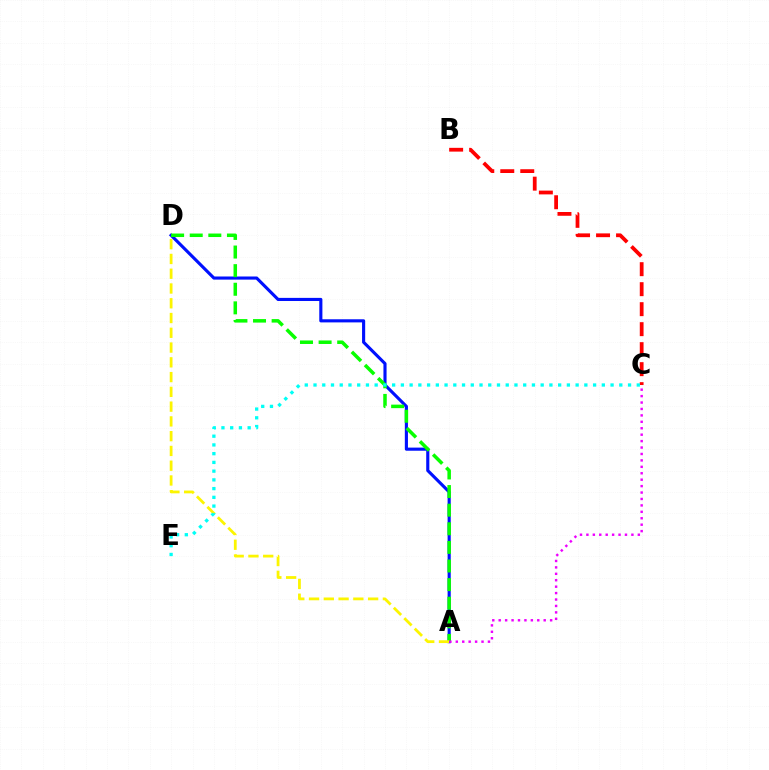{('A', 'D'): [{'color': '#0010ff', 'line_style': 'solid', 'thickness': 2.25}, {'color': '#08ff00', 'line_style': 'dashed', 'thickness': 2.53}, {'color': '#fcf500', 'line_style': 'dashed', 'thickness': 2.01}], ('B', 'C'): [{'color': '#ff0000', 'line_style': 'dashed', 'thickness': 2.72}], ('A', 'C'): [{'color': '#ee00ff', 'line_style': 'dotted', 'thickness': 1.75}], ('C', 'E'): [{'color': '#00fff6', 'line_style': 'dotted', 'thickness': 2.37}]}